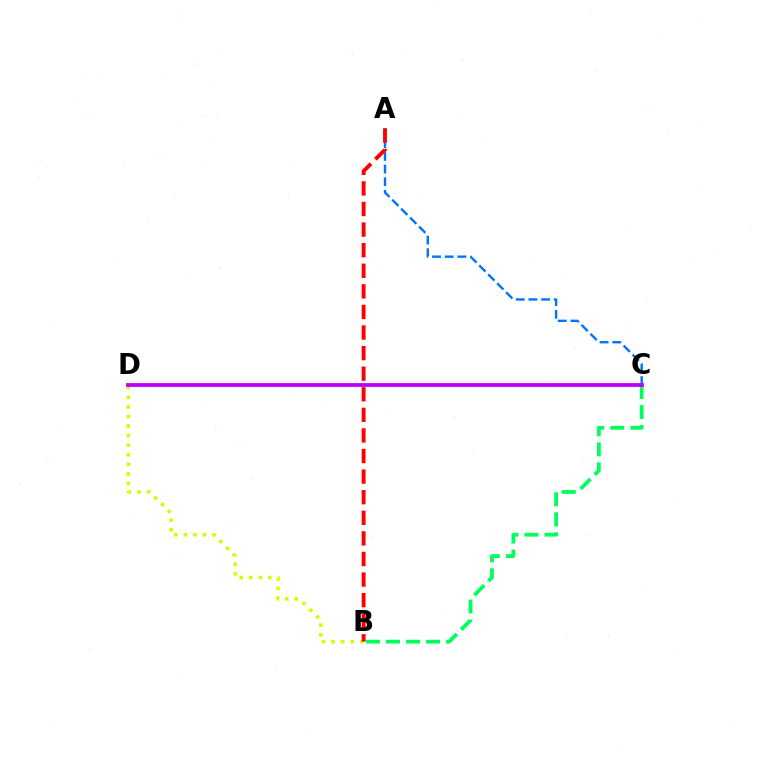{('B', 'D'): [{'color': '#d1ff00', 'line_style': 'dotted', 'thickness': 2.6}], ('A', 'C'): [{'color': '#0074ff', 'line_style': 'dashed', 'thickness': 1.72}], ('B', 'C'): [{'color': '#00ff5c', 'line_style': 'dashed', 'thickness': 2.72}], ('C', 'D'): [{'color': '#b900ff', 'line_style': 'solid', 'thickness': 2.72}], ('A', 'B'): [{'color': '#ff0000', 'line_style': 'dashed', 'thickness': 2.8}]}